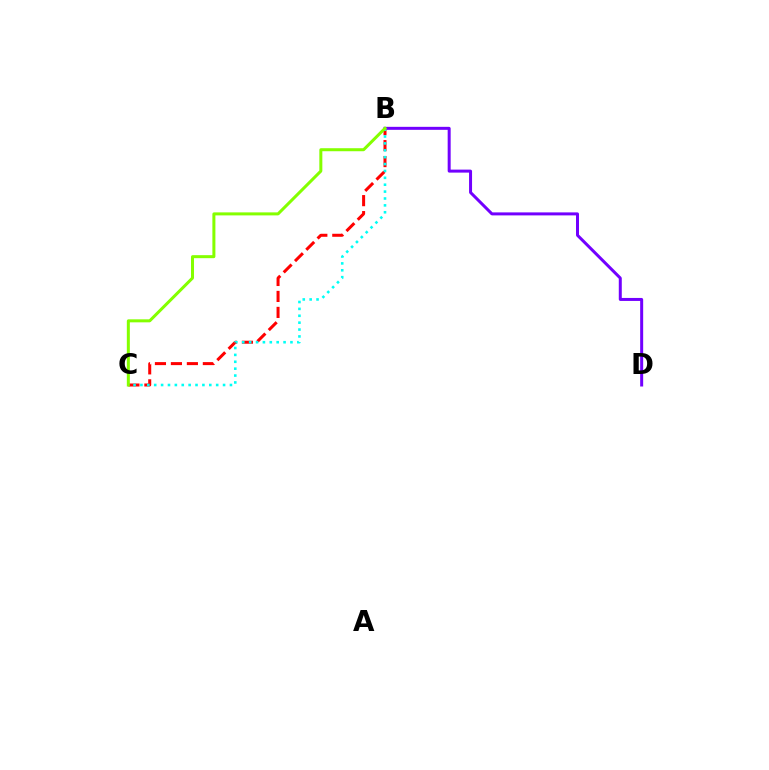{('B', 'C'): [{'color': '#ff0000', 'line_style': 'dashed', 'thickness': 2.17}, {'color': '#00fff6', 'line_style': 'dotted', 'thickness': 1.87}, {'color': '#84ff00', 'line_style': 'solid', 'thickness': 2.17}], ('B', 'D'): [{'color': '#7200ff', 'line_style': 'solid', 'thickness': 2.16}]}